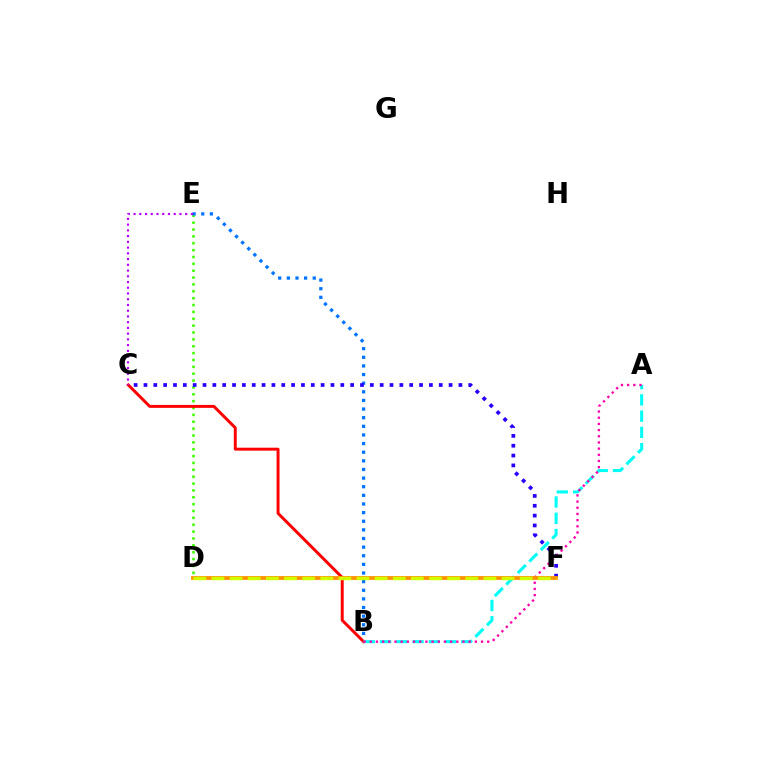{('D', 'E'): [{'color': '#3dff00', 'line_style': 'dotted', 'thickness': 1.87}], ('B', 'E'): [{'color': '#0074ff', 'line_style': 'dotted', 'thickness': 2.34}], ('B', 'C'): [{'color': '#ff0000', 'line_style': 'solid', 'thickness': 2.13}], ('A', 'B'): [{'color': '#00fff6', 'line_style': 'dashed', 'thickness': 2.21}, {'color': '#ff00ac', 'line_style': 'dotted', 'thickness': 1.68}], ('C', 'F'): [{'color': '#2500ff', 'line_style': 'dotted', 'thickness': 2.67}], ('C', 'E'): [{'color': '#b900ff', 'line_style': 'dotted', 'thickness': 1.56}], ('D', 'F'): [{'color': '#00ff5c', 'line_style': 'dashed', 'thickness': 1.51}, {'color': '#ff9400', 'line_style': 'solid', 'thickness': 2.75}, {'color': '#d1ff00', 'line_style': 'dashed', 'thickness': 2.46}]}